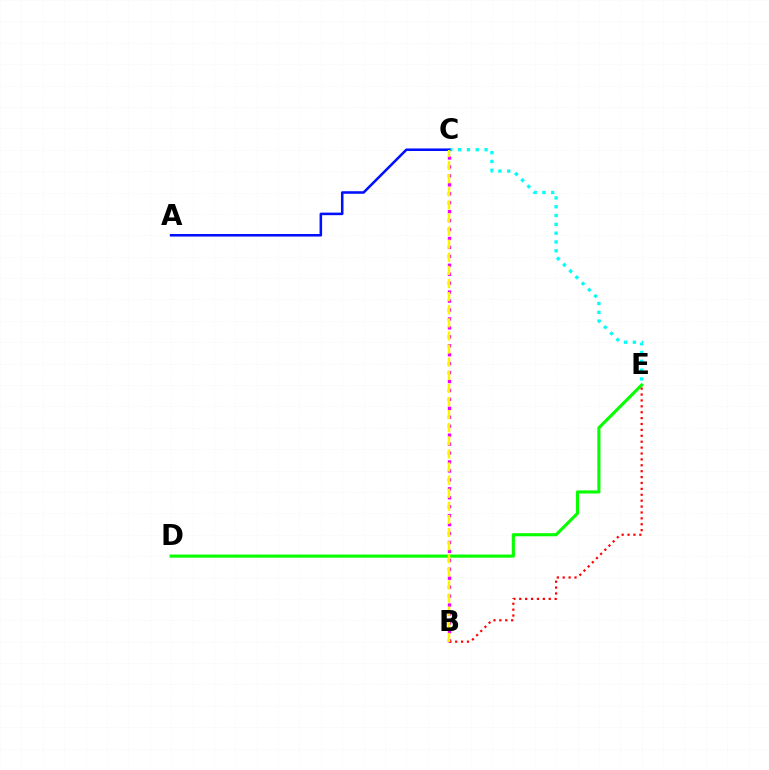{('C', 'E'): [{'color': '#00fff6', 'line_style': 'dotted', 'thickness': 2.39}], ('B', 'C'): [{'color': '#ee00ff', 'line_style': 'dotted', 'thickness': 2.43}, {'color': '#fcf500', 'line_style': 'dashed', 'thickness': 1.78}], ('D', 'E'): [{'color': '#08ff00', 'line_style': 'solid', 'thickness': 2.24}], ('A', 'C'): [{'color': '#0010ff', 'line_style': 'solid', 'thickness': 1.84}], ('B', 'E'): [{'color': '#ff0000', 'line_style': 'dotted', 'thickness': 1.6}]}